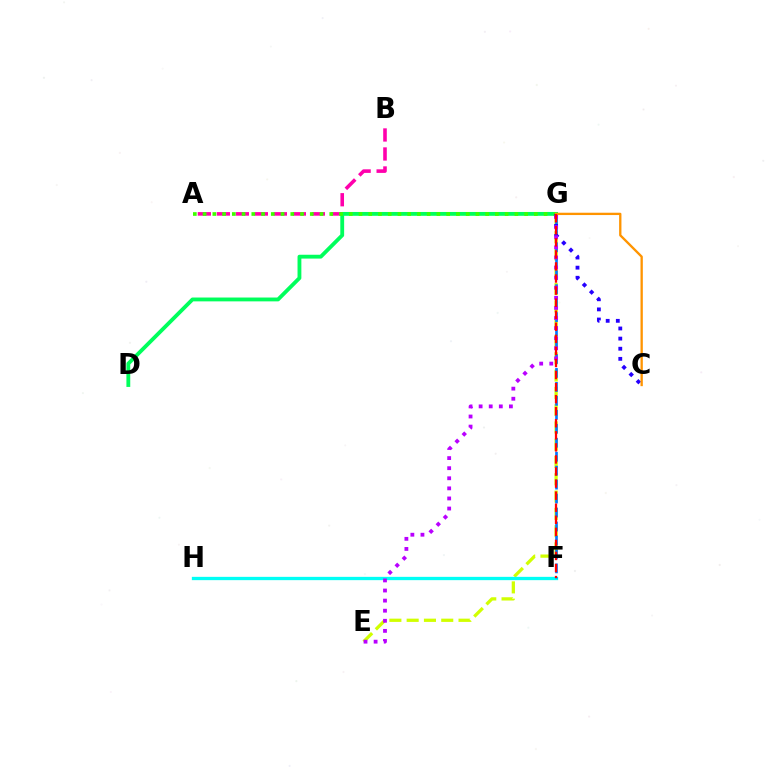{('A', 'B'): [{'color': '#ff00ac', 'line_style': 'dashed', 'thickness': 2.58}], ('E', 'G'): [{'color': '#d1ff00', 'line_style': 'dashed', 'thickness': 2.35}, {'color': '#b900ff', 'line_style': 'dotted', 'thickness': 2.74}], ('D', 'G'): [{'color': '#00ff5c', 'line_style': 'solid', 'thickness': 2.76}], ('F', 'H'): [{'color': '#00fff6', 'line_style': 'solid', 'thickness': 2.38}], ('A', 'G'): [{'color': '#3dff00', 'line_style': 'dotted', 'thickness': 2.65}], ('F', 'G'): [{'color': '#0074ff', 'line_style': 'dashed', 'thickness': 1.9}, {'color': '#ff0000', 'line_style': 'dashed', 'thickness': 1.64}], ('C', 'G'): [{'color': '#2500ff', 'line_style': 'dotted', 'thickness': 2.75}, {'color': '#ff9400', 'line_style': 'solid', 'thickness': 1.67}]}